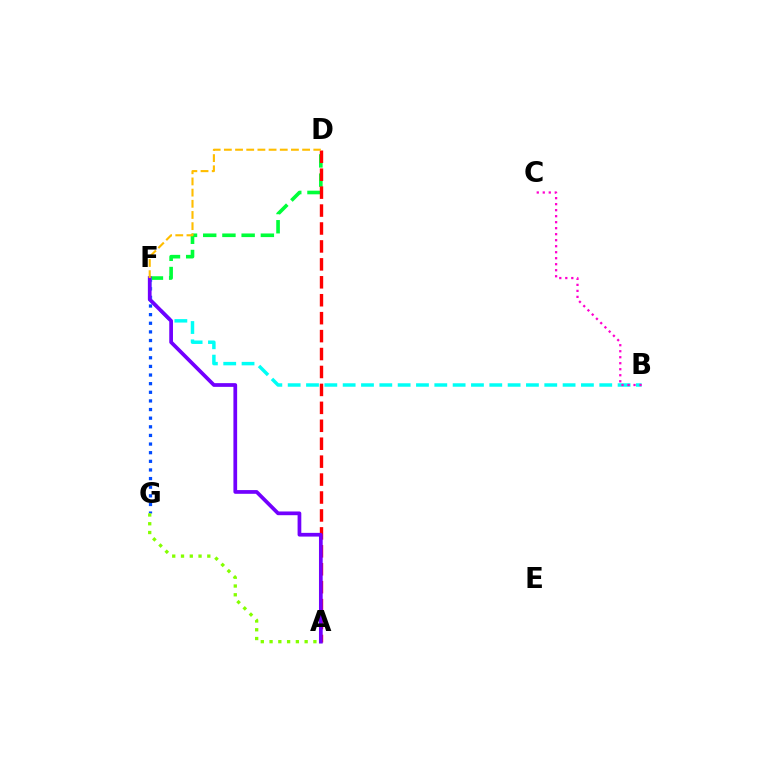{('F', 'G'): [{'color': '#004bff', 'line_style': 'dotted', 'thickness': 2.34}], ('D', 'F'): [{'color': '#00ff39', 'line_style': 'dashed', 'thickness': 2.61}, {'color': '#ffbd00', 'line_style': 'dashed', 'thickness': 1.52}], ('B', 'F'): [{'color': '#00fff6', 'line_style': 'dashed', 'thickness': 2.49}], ('B', 'C'): [{'color': '#ff00cf', 'line_style': 'dotted', 'thickness': 1.63}], ('A', 'D'): [{'color': '#ff0000', 'line_style': 'dashed', 'thickness': 2.44}], ('A', 'F'): [{'color': '#7200ff', 'line_style': 'solid', 'thickness': 2.68}], ('A', 'G'): [{'color': '#84ff00', 'line_style': 'dotted', 'thickness': 2.38}]}